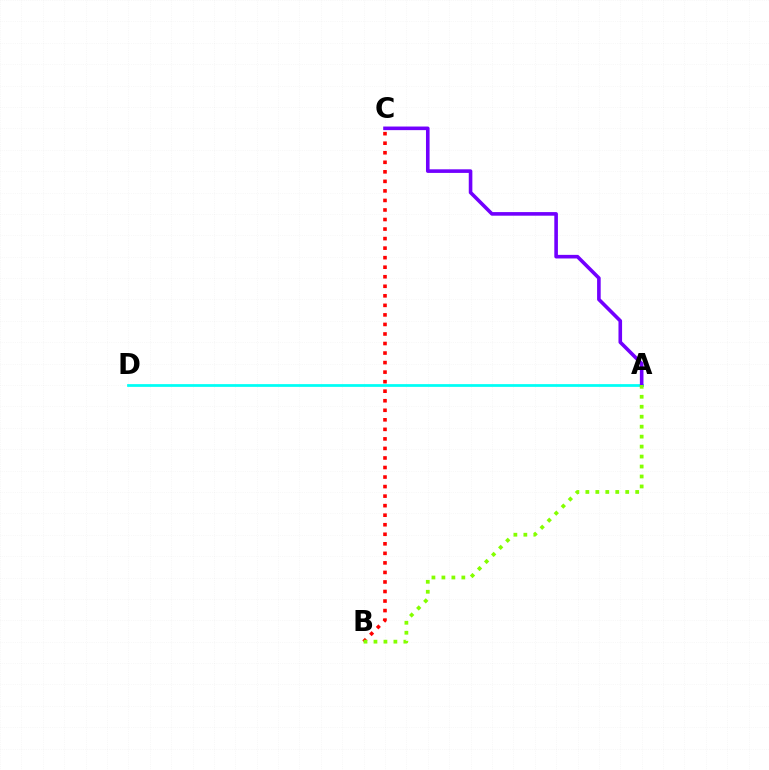{('B', 'C'): [{'color': '#ff0000', 'line_style': 'dotted', 'thickness': 2.59}], ('A', 'D'): [{'color': '#00fff6', 'line_style': 'solid', 'thickness': 1.98}], ('A', 'C'): [{'color': '#7200ff', 'line_style': 'solid', 'thickness': 2.59}], ('A', 'B'): [{'color': '#84ff00', 'line_style': 'dotted', 'thickness': 2.71}]}